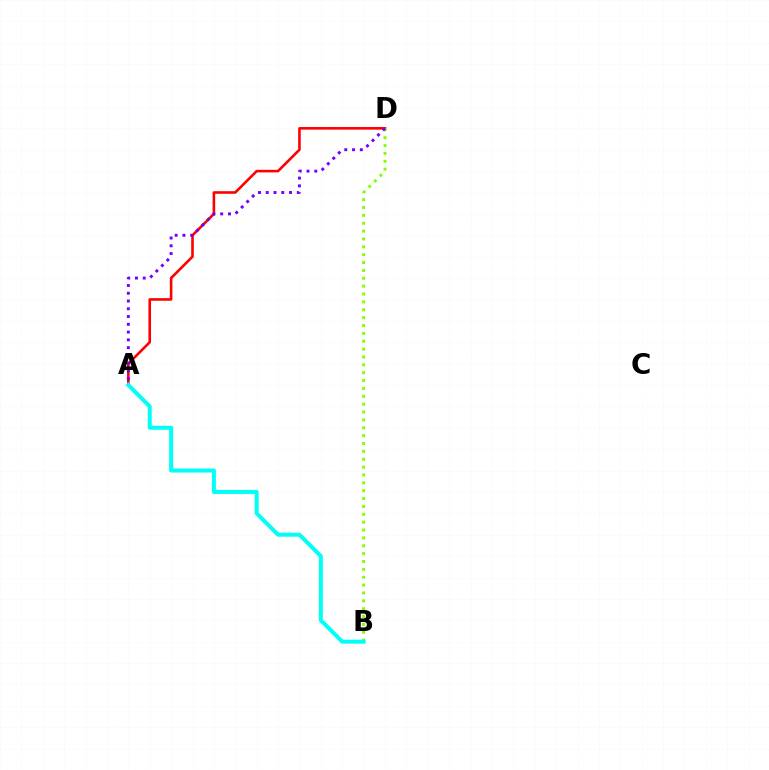{('A', 'D'): [{'color': '#ff0000', 'line_style': 'solid', 'thickness': 1.87}, {'color': '#7200ff', 'line_style': 'dotted', 'thickness': 2.11}], ('B', 'D'): [{'color': '#84ff00', 'line_style': 'dotted', 'thickness': 2.14}], ('A', 'B'): [{'color': '#00fff6', 'line_style': 'solid', 'thickness': 2.88}]}